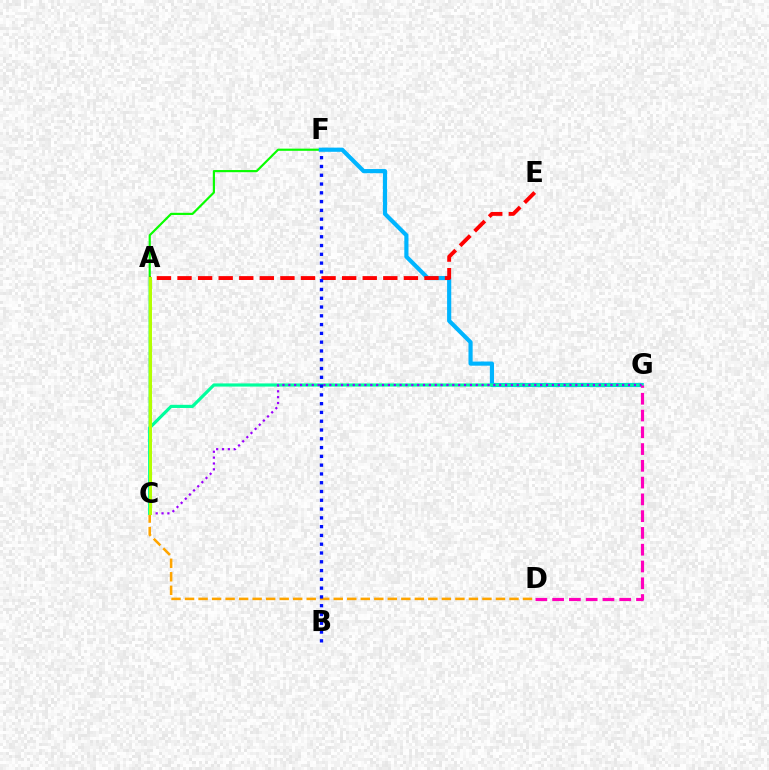{('C', 'F'): [{'color': '#08ff00', 'line_style': 'solid', 'thickness': 1.56}], ('F', 'G'): [{'color': '#00b5ff', 'line_style': 'solid', 'thickness': 3.0}], ('C', 'D'): [{'color': '#ffa500', 'line_style': 'dashed', 'thickness': 1.84}], ('A', 'E'): [{'color': '#ff0000', 'line_style': 'dashed', 'thickness': 2.8}], ('C', 'G'): [{'color': '#00ff9d', 'line_style': 'solid', 'thickness': 2.28}, {'color': '#9b00ff', 'line_style': 'dotted', 'thickness': 1.59}], ('D', 'G'): [{'color': '#ff00bd', 'line_style': 'dashed', 'thickness': 2.28}], ('A', 'C'): [{'color': '#b3ff00', 'line_style': 'solid', 'thickness': 2.19}], ('B', 'F'): [{'color': '#0010ff', 'line_style': 'dotted', 'thickness': 2.39}]}